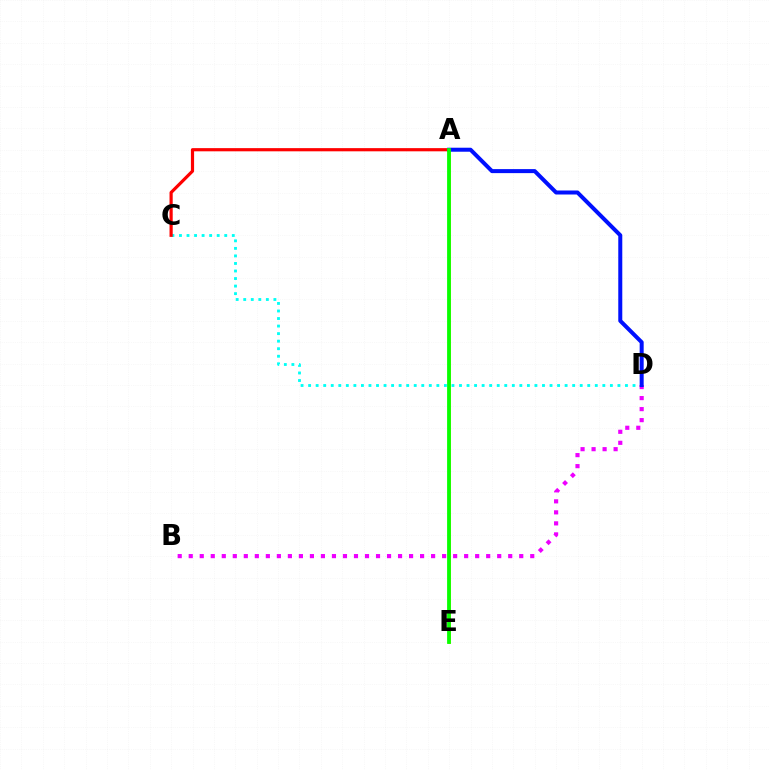{('B', 'D'): [{'color': '#ee00ff', 'line_style': 'dotted', 'thickness': 2.99}], ('C', 'D'): [{'color': '#00fff6', 'line_style': 'dotted', 'thickness': 2.05}], ('A', 'E'): [{'color': '#fcf500', 'line_style': 'solid', 'thickness': 2.11}, {'color': '#08ff00', 'line_style': 'solid', 'thickness': 2.73}], ('A', 'C'): [{'color': '#ff0000', 'line_style': 'solid', 'thickness': 2.29}], ('A', 'D'): [{'color': '#0010ff', 'line_style': 'solid', 'thickness': 2.89}]}